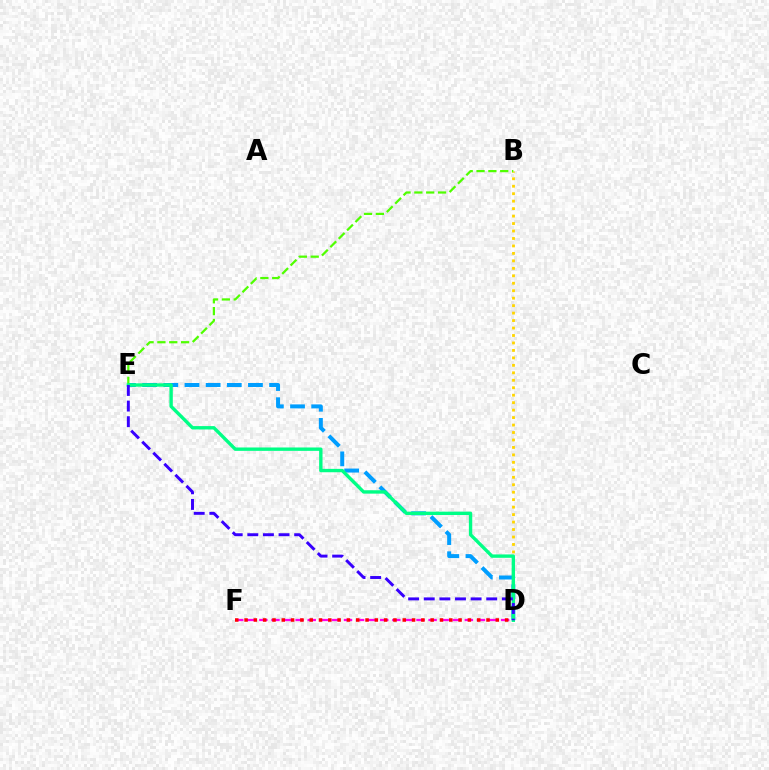{('D', 'E'): [{'color': '#009eff', 'line_style': 'dashed', 'thickness': 2.87}, {'color': '#00ff86', 'line_style': 'solid', 'thickness': 2.43}, {'color': '#3700ff', 'line_style': 'dashed', 'thickness': 2.12}], ('D', 'F'): [{'color': '#ff00ed', 'line_style': 'dashed', 'thickness': 1.64}, {'color': '#ff0000', 'line_style': 'dotted', 'thickness': 2.53}], ('B', 'D'): [{'color': '#ffd500', 'line_style': 'dotted', 'thickness': 2.03}], ('B', 'E'): [{'color': '#4fff00', 'line_style': 'dashed', 'thickness': 1.61}]}